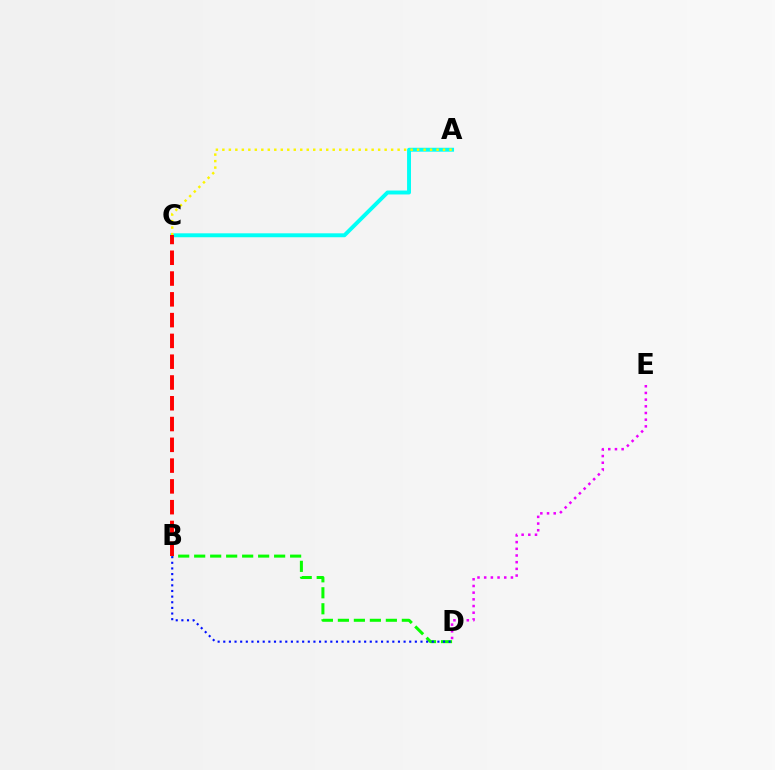{('B', 'D'): [{'color': '#08ff00', 'line_style': 'dashed', 'thickness': 2.17}, {'color': '#0010ff', 'line_style': 'dotted', 'thickness': 1.53}], ('D', 'E'): [{'color': '#ee00ff', 'line_style': 'dotted', 'thickness': 1.82}], ('A', 'C'): [{'color': '#00fff6', 'line_style': 'solid', 'thickness': 2.82}, {'color': '#fcf500', 'line_style': 'dotted', 'thickness': 1.76}], ('B', 'C'): [{'color': '#ff0000', 'line_style': 'dashed', 'thickness': 2.82}]}